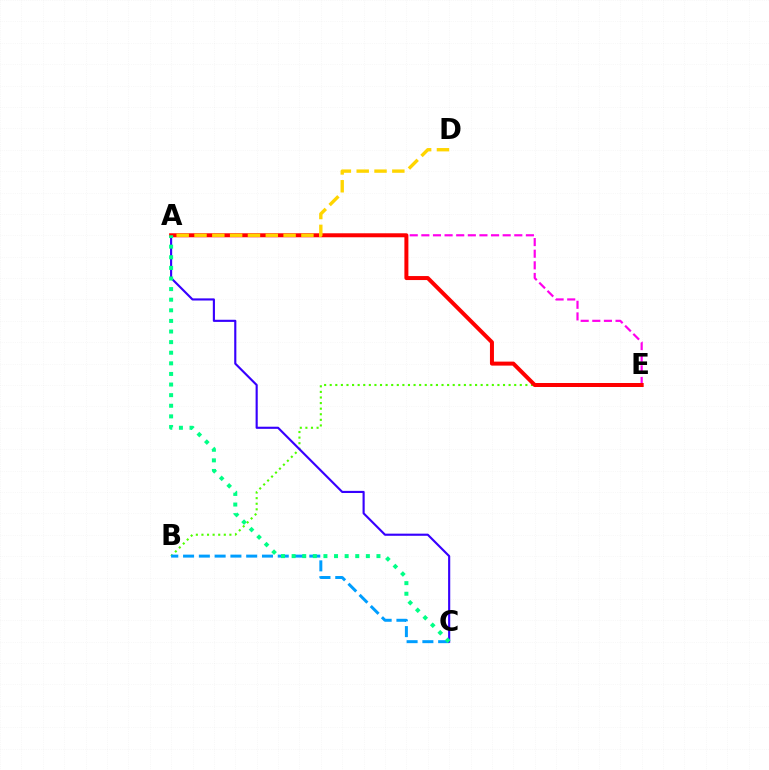{('B', 'E'): [{'color': '#4fff00', 'line_style': 'dotted', 'thickness': 1.52}], ('B', 'C'): [{'color': '#009eff', 'line_style': 'dashed', 'thickness': 2.14}], ('A', 'C'): [{'color': '#3700ff', 'line_style': 'solid', 'thickness': 1.54}, {'color': '#00ff86', 'line_style': 'dotted', 'thickness': 2.88}], ('A', 'E'): [{'color': '#ff00ed', 'line_style': 'dashed', 'thickness': 1.58}, {'color': '#ff0000', 'line_style': 'solid', 'thickness': 2.88}], ('A', 'D'): [{'color': '#ffd500', 'line_style': 'dashed', 'thickness': 2.42}]}